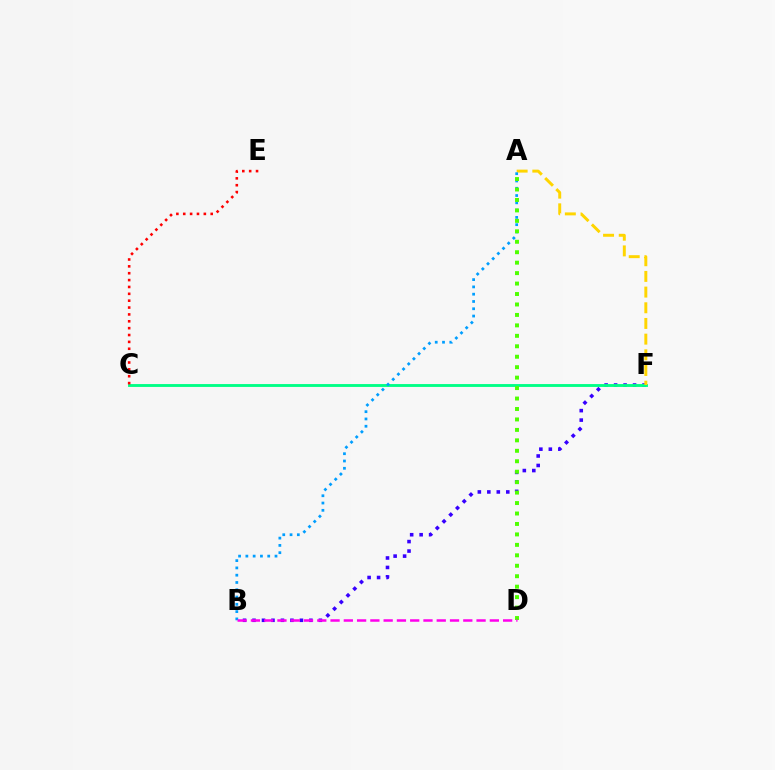{('B', 'F'): [{'color': '#3700ff', 'line_style': 'dotted', 'thickness': 2.58}], ('C', 'F'): [{'color': '#00ff86', 'line_style': 'solid', 'thickness': 2.06}], ('A', 'F'): [{'color': '#ffd500', 'line_style': 'dashed', 'thickness': 2.13}], ('A', 'B'): [{'color': '#009eff', 'line_style': 'dotted', 'thickness': 1.98}], ('C', 'E'): [{'color': '#ff0000', 'line_style': 'dotted', 'thickness': 1.87}], ('A', 'D'): [{'color': '#4fff00', 'line_style': 'dotted', 'thickness': 2.84}], ('B', 'D'): [{'color': '#ff00ed', 'line_style': 'dashed', 'thickness': 1.8}]}